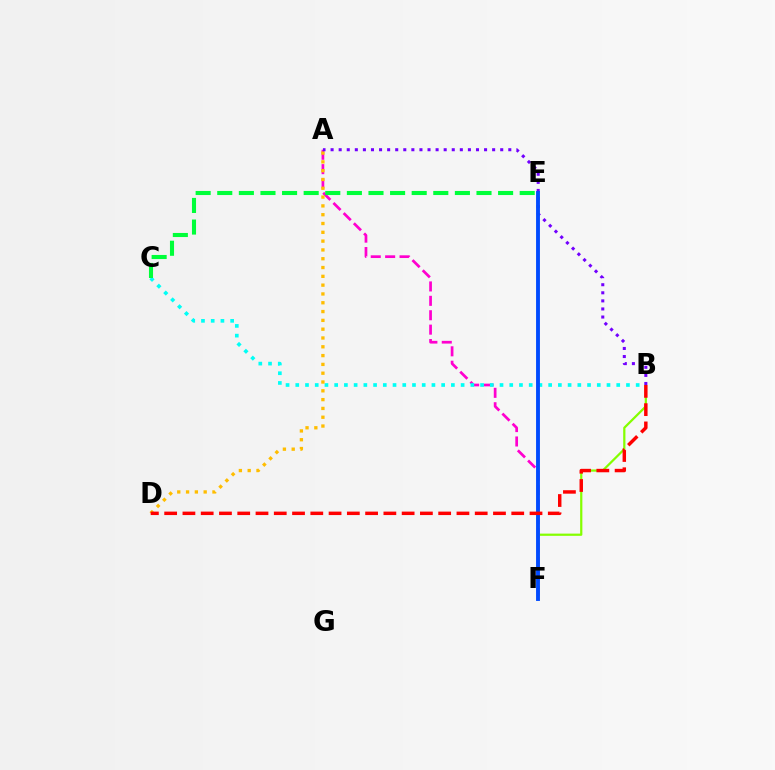{('A', 'F'): [{'color': '#ff00cf', 'line_style': 'dashed', 'thickness': 1.96}], ('B', 'F'): [{'color': '#84ff00', 'line_style': 'solid', 'thickness': 1.6}], ('B', 'C'): [{'color': '#00fff6', 'line_style': 'dotted', 'thickness': 2.64}], ('A', 'D'): [{'color': '#ffbd00', 'line_style': 'dotted', 'thickness': 2.39}], ('C', 'E'): [{'color': '#00ff39', 'line_style': 'dashed', 'thickness': 2.93}], ('A', 'B'): [{'color': '#7200ff', 'line_style': 'dotted', 'thickness': 2.19}], ('E', 'F'): [{'color': '#004bff', 'line_style': 'solid', 'thickness': 2.79}], ('B', 'D'): [{'color': '#ff0000', 'line_style': 'dashed', 'thickness': 2.48}]}